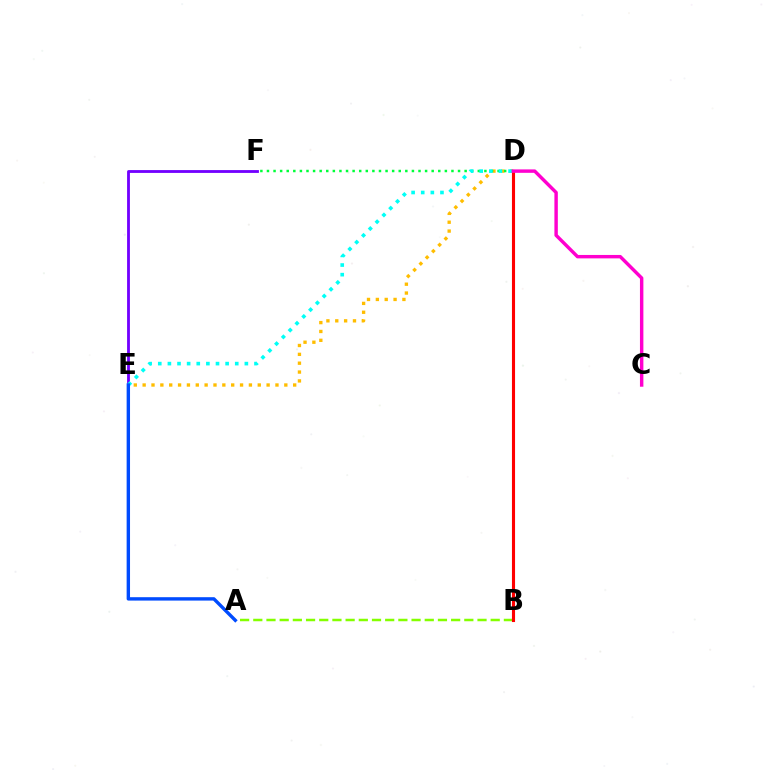{('D', 'E'): [{'color': '#ffbd00', 'line_style': 'dotted', 'thickness': 2.41}, {'color': '#00fff6', 'line_style': 'dotted', 'thickness': 2.61}], ('A', 'B'): [{'color': '#84ff00', 'line_style': 'dashed', 'thickness': 1.79}], ('B', 'D'): [{'color': '#ff0000', 'line_style': 'solid', 'thickness': 2.23}], ('E', 'F'): [{'color': '#7200ff', 'line_style': 'solid', 'thickness': 2.04}], ('D', 'F'): [{'color': '#00ff39', 'line_style': 'dotted', 'thickness': 1.79}], ('C', 'D'): [{'color': '#ff00cf', 'line_style': 'solid', 'thickness': 2.47}], ('A', 'E'): [{'color': '#004bff', 'line_style': 'solid', 'thickness': 2.44}]}